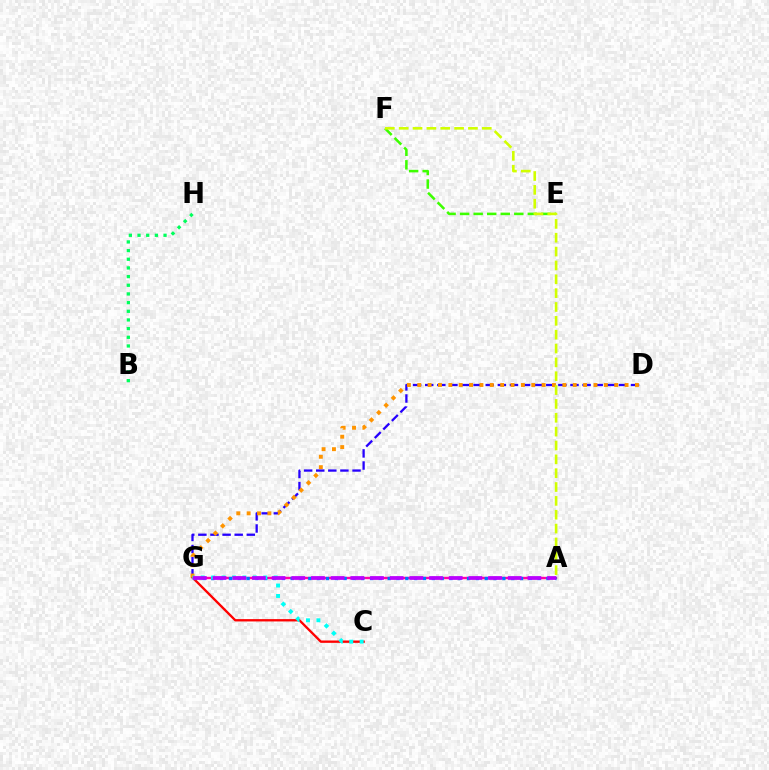{('E', 'F'): [{'color': '#3dff00', 'line_style': 'dashed', 'thickness': 1.84}], ('C', 'G'): [{'color': '#ff0000', 'line_style': 'solid', 'thickness': 1.68}, {'color': '#00fff6', 'line_style': 'dotted', 'thickness': 2.83}], ('A', 'G'): [{'color': '#ff00ac', 'line_style': 'solid', 'thickness': 1.72}, {'color': '#0074ff', 'line_style': 'dotted', 'thickness': 2.4}, {'color': '#b900ff', 'line_style': 'dashed', 'thickness': 2.67}], ('D', 'G'): [{'color': '#2500ff', 'line_style': 'dashed', 'thickness': 1.64}, {'color': '#ff9400', 'line_style': 'dotted', 'thickness': 2.82}], ('B', 'H'): [{'color': '#00ff5c', 'line_style': 'dotted', 'thickness': 2.36}], ('A', 'F'): [{'color': '#d1ff00', 'line_style': 'dashed', 'thickness': 1.88}]}